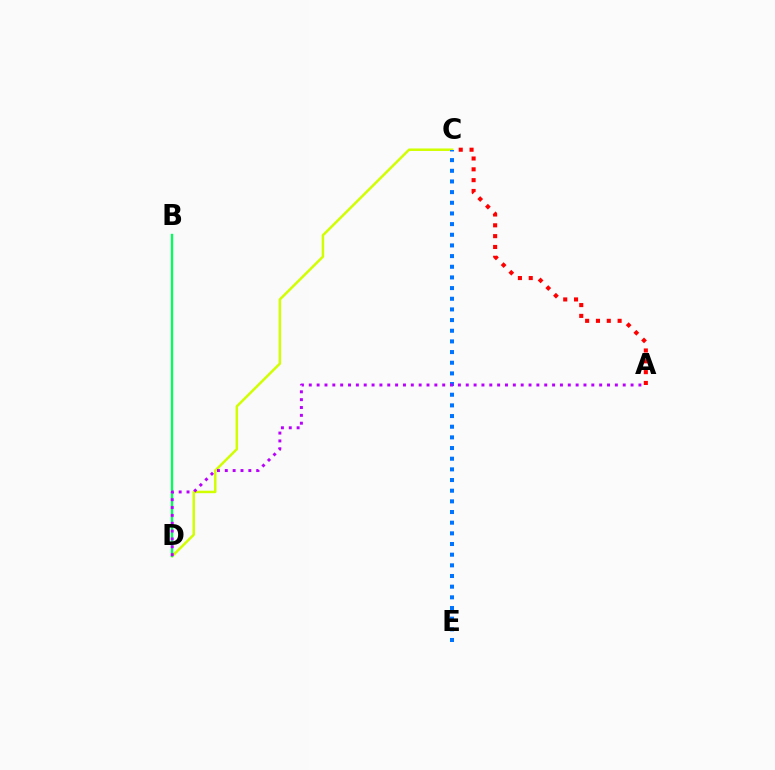{('C', 'D'): [{'color': '#d1ff00', 'line_style': 'solid', 'thickness': 1.79}], ('C', 'E'): [{'color': '#0074ff', 'line_style': 'dotted', 'thickness': 2.9}], ('B', 'D'): [{'color': '#00ff5c', 'line_style': 'solid', 'thickness': 1.69}], ('A', 'D'): [{'color': '#b900ff', 'line_style': 'dotted', 'thickness': 2.13}], ('A', 'C'): [{'color': '#ff0000', 'line_style': 'dotted', 'thickness': 2.94}]}